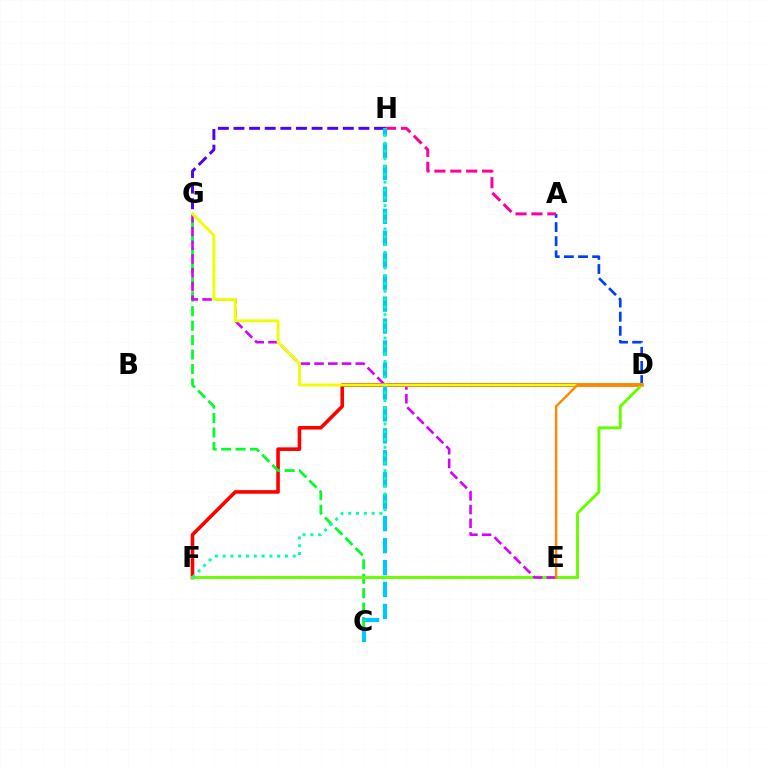{('A', 'D'): [{'color': '#003fff', 'line_style': 'dashed', 'thickness': 1.92}], ('D', 'F'): [{'color': '#ff0000', 'line_style': 'solid', 'thickness': 2.59}, {'color': '#66ff00', 'line_style': 'solid', 'thickness': 2.1}], ('C', 'G'): [{'color': '#00ff27', 'line_style': 'dashed', 'thickness': 1.96}], ('A', 'H'): [{'color': '#ff00a0', 'line_style': 'dashed', 'thickness': 2.16}], ('G', 'H'): [{'color': '#4f00ff', 'line_style': 'dashed', 'thickness': 2.12}], ('E', 'G'): [{'color': '#d600ff', 'line_style': 'dashed', 'thickness': 1.87}], ('C', 'H'): [{'color': '#00c7ff', 'line_style': 'dashed', 'thickness': 2.98}], ('F', 'H'): [{'color': '#00ffaf', 'line_style': 'dotted', 'thickness': 2.12}], ('D', 'G'): [{'color': '#eeff00', 'line_style': 'solid', 'thickness': 2.09}], ('D', 'E'): [{'color': '#ff8800', 'line_style': 'solid', 'thickness': 1.73}]}